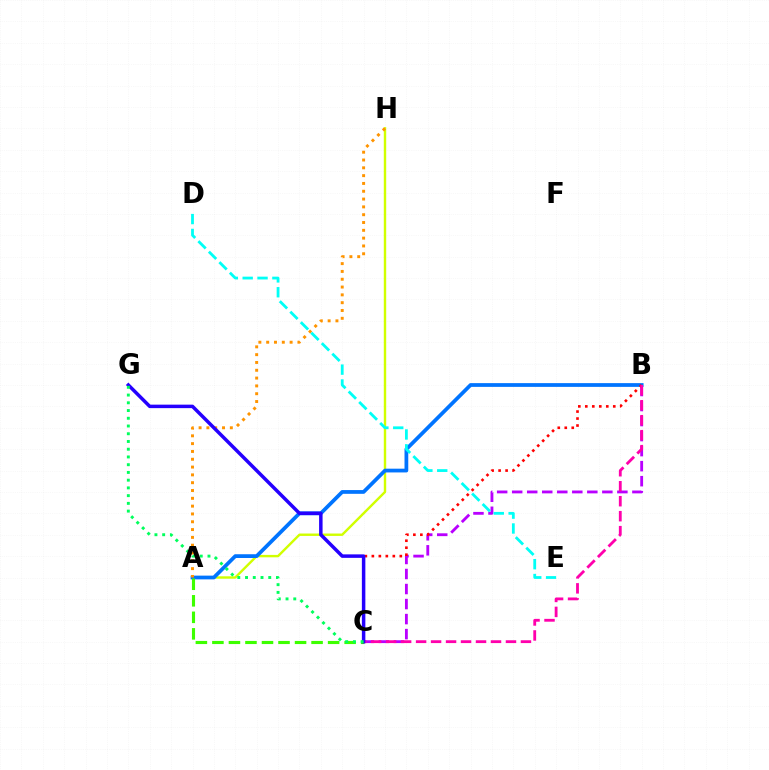{('A', 'H'): [{'color': '#d1ff00', 'line_style': 'solid', 'thickness': 1.73}, {'color': '#ff9400', 'line_style': 'dotted', 'thickness': 2.12}], ('B', 'C'): [{'color': '#b900ff', 'line_style': 'dashed', 'thickness': 2.04}, {'color': '#ff0000', 'line_style': 'dotted', 'thickness': 1.9}, {'color': '#ff00ac', 'line_style': 'dashed', 'thickness': 2.03}], ('A', 'B'): [{'color': '#0074ff', 'line_style': 'solid', 'thickness': 2.7}], ('A', 'C'): [{'color': '#3dff00', 'line_style': 'dashed', 'thickness': 2.25}], ('D', 'E'): [{'color': '#00fff6', 'line_style': 'dashed', 'thickness': 2.02}], ('C', 'G'): [{'color': '#2500ff', 'line_style': 'solid', 'thickness': 2.51}, {'color': '#00ff5c', 'line_style': 'dotted', 'thickness': 2.1}]}